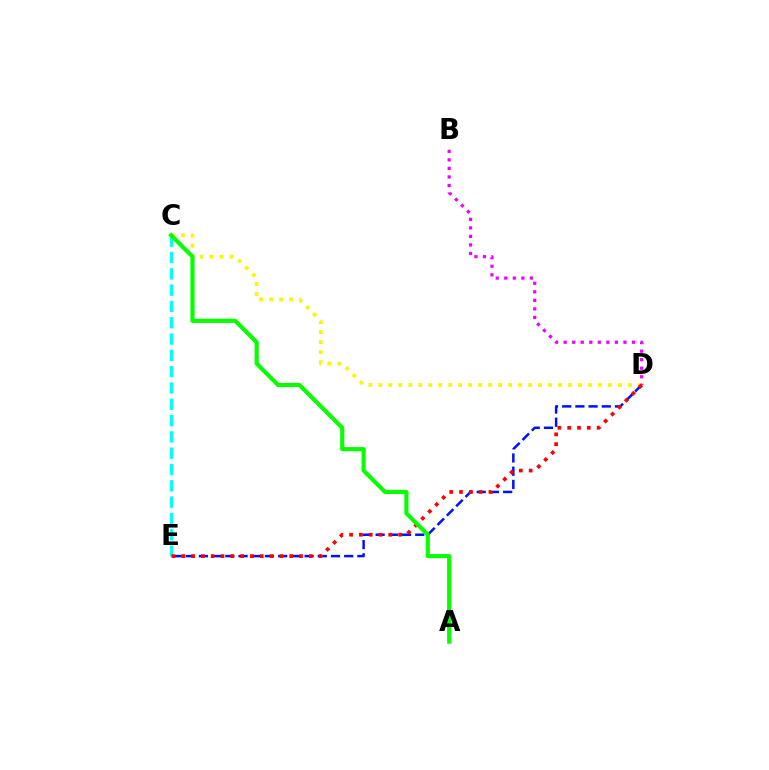{('C', 'E'): [{'color': '#00fff6', 'line_style': 'dashed', 'thickness': 2.22}], ('D', 'E'): [{'color': '#0010ff', 'line_style': 'dashed', 'thickness': 1.79}, {'color': '#ff0000', 'line_style': 'dotted', 'thickness': 2.67}], ('C', 'D'): [{'color': '#fcf500', 'line_style': 'dotted', 'thickness': 2.71}], ('B', 'D'): [{'color': '#ee00ff', 'line_style': 'dotted', 'thickness': 2.32}], ('A', 'C'): [{'color': '#08ff00', 'line_style': 'solid', 'thickness': 2.98}]}